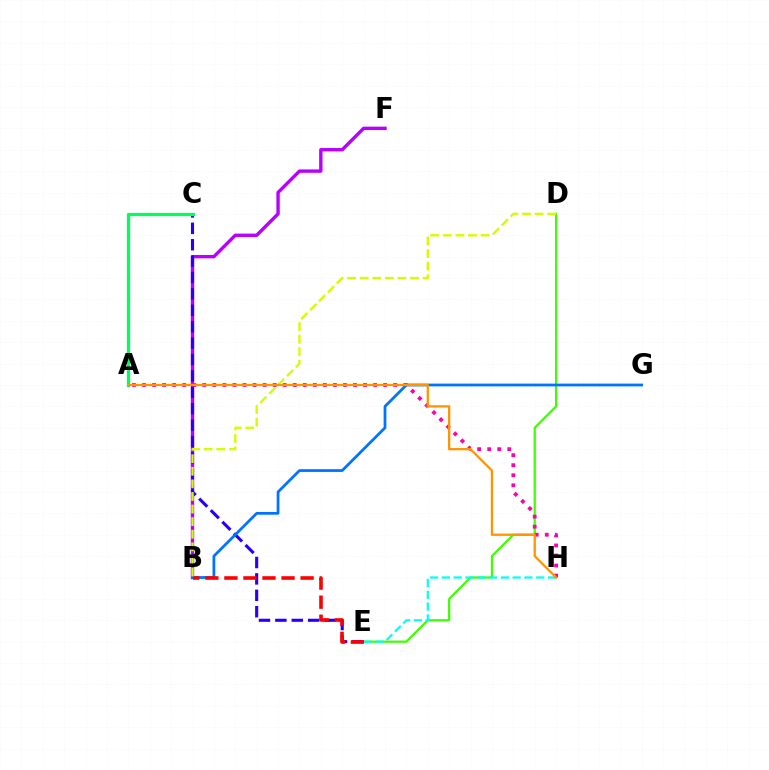{('D', 'E'): [{'color': '#3dff00', 'line_style': 'solid', 'thickness': 1.6}], ('B', 'F'): [{'color': '#b900ff', 'line_style': 'solid', 'thickness': 2.43}], ('A', 'H'): [{'color': '#ff00ac', 'line_style': 'dotted', 'thickness': 2.73}, {'color': '#ff9400', 'line_style': 'solid', 'thickness': 1.64}], ('E', 'H'): [{'color': '#00fff6', 'line_style': 'dashed', 'thickness': 1.6}], ('C', 'E'): [{'color': '#2500ff', 'line_style': 'dashed', 'thickness': 2.23}], ('B', 'G'): [{'color': '#0074ff', 'line_style': 'solid', 'thickness': 1.99}], ('A', 'C'): [{'color': '#00ff5c', 'line_style': 'solid', 'thickness': 2.34}], ('B', 'E'): [{'color': '#ff0000', 'line_style': 'dashed', 'thickness': 2.59}], ('B', 'D'): [{'color': '#d1ff00', 'line_style': 'dashed', 'thickness': 1.71}]}